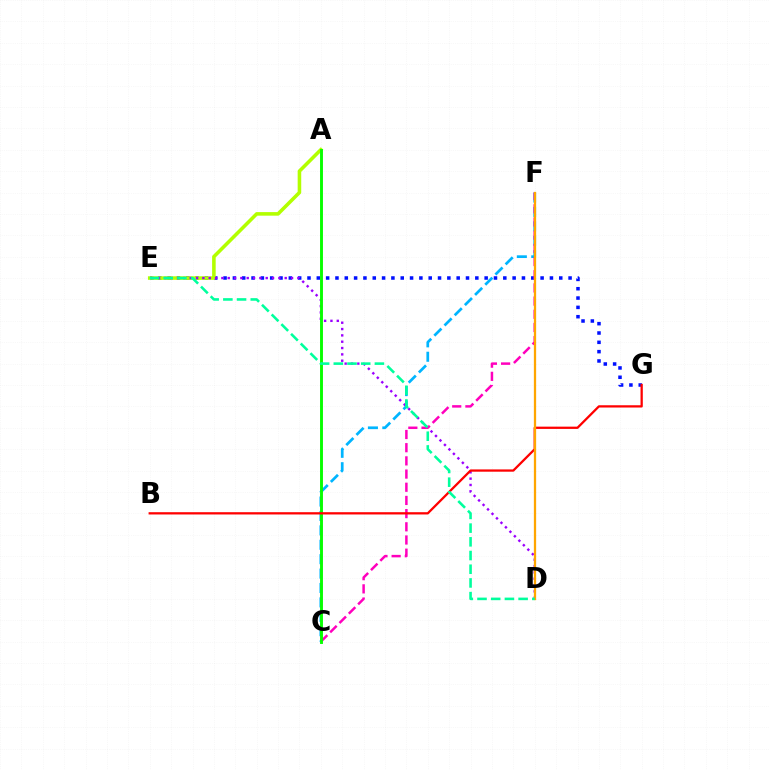{('E', 'G'): [{'color': '#0010ff', 'line_style': 'dotted', 'thickness': 2.53}], ('A', 'E'): [{'color': '#b3ff00', 'line_style': 'solid', 'thickness': 2.57}], ('C', 'F'): [{'color': '#00b5ff', 'line_style': 'dashed', 'thickness': 1.96}, {'color': '#ff00bd', 'line_style': 'dashed', 'thickness': 1.79}], ('D', 'E'): [{'color': '#9b00ff', 'line_style': 'dotted', 'thickness': 1.72}, {'color': '#00ff9d', 'line_style': 'dashed', 'thickness': 1.86}], ('A', 'C'): [{'color': '#08ff00', 'line_style': 'solid', 'thickness': 2.09}], ('B', 'G'): [{'color': '#ff0000', 'line_style': 'solid', 'thickness': 1.64}], ('D', 'F'): [{'color': '#ffa500', 'line_style': 'solid', 'thickness': 1.63}]}